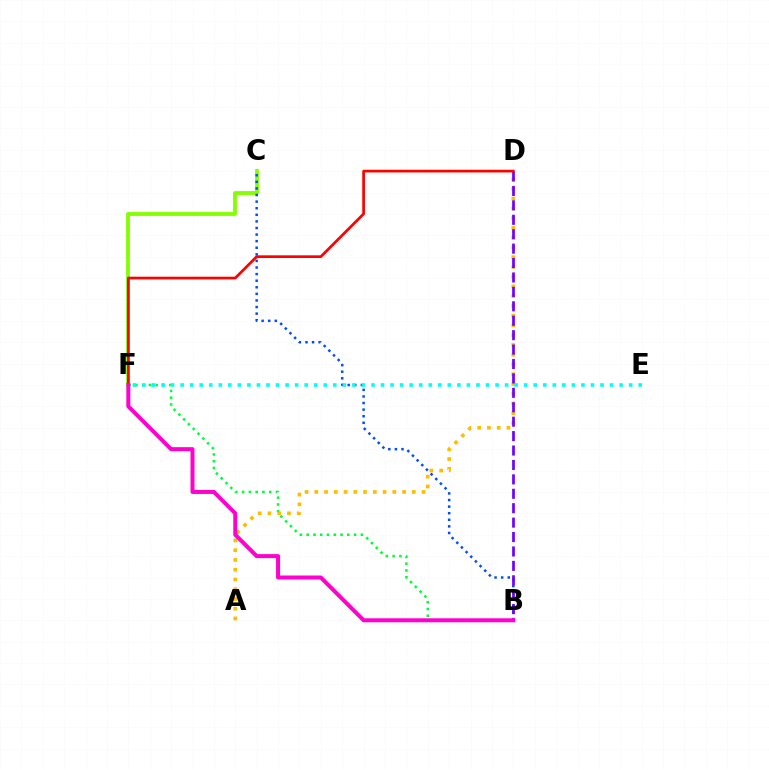{('B', 'F'): [{'color': '#00ff39', 'line_style': 'dotted', 'thickness': 1.84}, {'color': '#ff00cf', 'line_style': 'solid', 'thickness': 2.88}], ('C', 'F'): [{'color': '#84ff00', 'line_style': 'solid', 'thickness': 2.76}], ('A', 'D'): [{'color': '#ffbd00', 'line_style': 'dotted', 'thickness': 2.65}], ('B', 'C'): [{'color': '#004bff', 'line_style': 'dotted', 'thickness': 1.79}], ('E', 'F'): [{'color': '#00fff6', 'line_style': 'dotted', 'thickness': 2.59}], ('B', 'D'): [{'color': '#7200ff', 'line_style': 'dashed', 'thickness': 1.96}], ('D', 'F'): [{'color': '#ff0000', 'line_style': 'solid', 'thickness': 1.96}]}